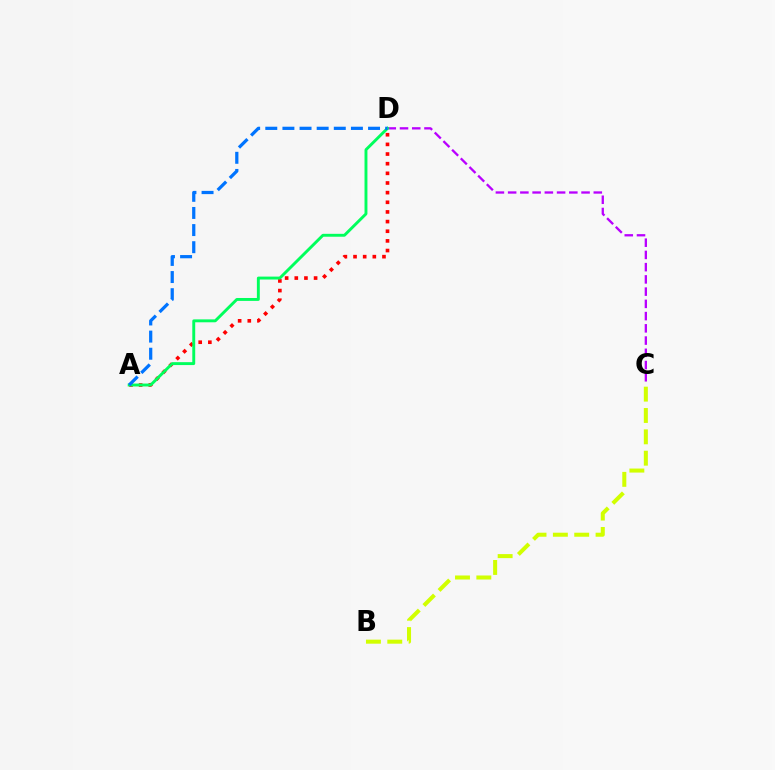{('A', 'D'): [{'color': '#ff0000', 'line_style': 'dotted', 'thickness': 2.62}, {'color': '#00ff5c', 'line_style': 'solid', 'thickness': 2.09}, {'color': '#0074ff', 'line_style': 'dashed', 'thickness': 2.33}], ('C', 'D'): [{'color': '#b900ff', 'line_style': 'dashed', 'thickness': 1.66}], ('B', 'C'): [{'color': '#d1ff00', 'line_style': 'dashed', 'thickness': 2.9}]}